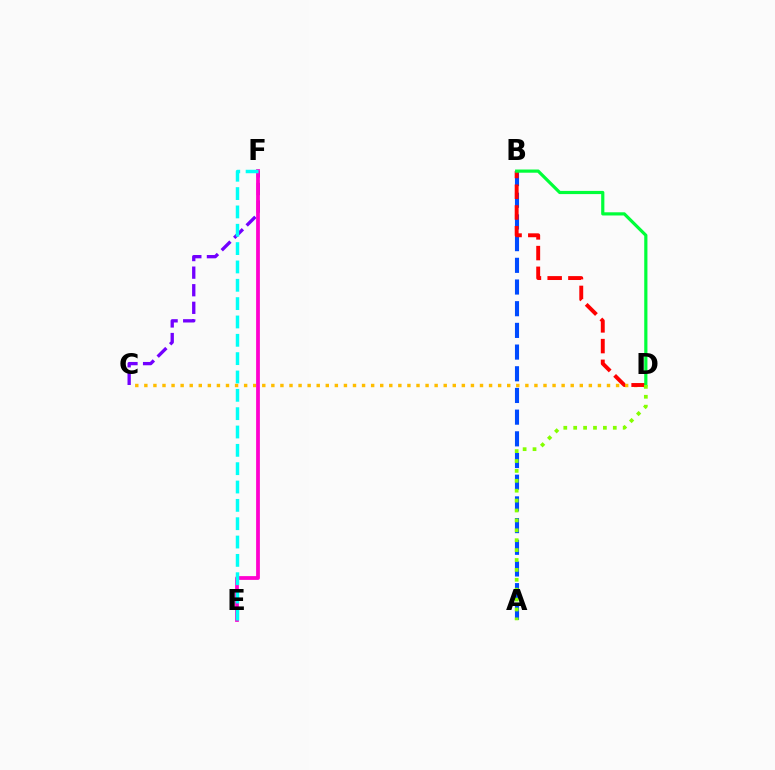{('C', 'D'): [{'color': '#ffbd00', 'line_style': 'dotted', 'thickness': 2.46}], ('A', 'B'): [{'color': '#004bff', 'line_style': 'dashed', 'thickness': 2.95}], ('B', 'D'): [{'color': '#ff0000', 'line_style': 'dashed', 'thickness': 2.81}, {'color': '#00ff39', 'line_style': 'solid', 'thickness': 2.3}], ('C', 'F'): [{'color': '#7200ff', 'line_style': 'dashed', 'thickness': 2.39}], ('A', 'D'): [{'color': '#84ff00', 'line_style': 'dotted', 'thickness': 2.69}], ('E', 'F'): [{'color': '#ff00cf', 'line_style': 'solid', 'thickness': 2.71}, {'color': '#00fff6', 'line_style': 'dashed', 'thickness': 2.49}]}